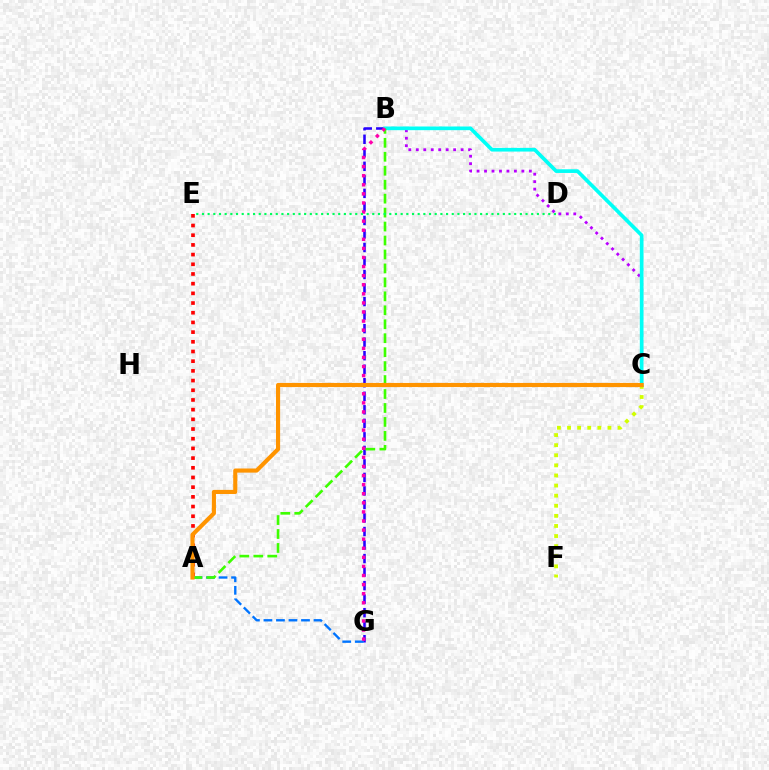{('A', 'E'): [{'color': '#ff0000', 'line_style': 'dotted', 'thickness': 2.63}], ('C', 'F'): [{'color': '#d1ff00', 'line_style': 'dotted', 'thickness': 2.74}], ('B', 'G'): [{'color': '#2500ff', 'line_style': 'dashed', 'thickness': 1.84}, {'color': '#ff00ac', 'line_style': 'dotted', 'thickness': 2.47}], ('B', 'C'): [{'color': '#b900ff', 'line_style': 'dotted', 'thickness': 2.03}, {'color': '#00fff6', 'line_style': 'solid', 'thickness': 2.65}], ('A', 'G'): [{'color': '#0074ff', 'line_style': 'dashed', 'thickness': 1.7}], ('A', 'B'): [{'color': '#3dff00', 'line_style': 'dashed', 'thickness': 1.9}], ('A', 'C'): [{'color': '#ff9400', 'line_style': 'solid', 'thickness': 2.97}], ('D', 'E'): [{'color': '#00ff5c', 'line_style': 'dotted', 'thickness': 1.54}]}